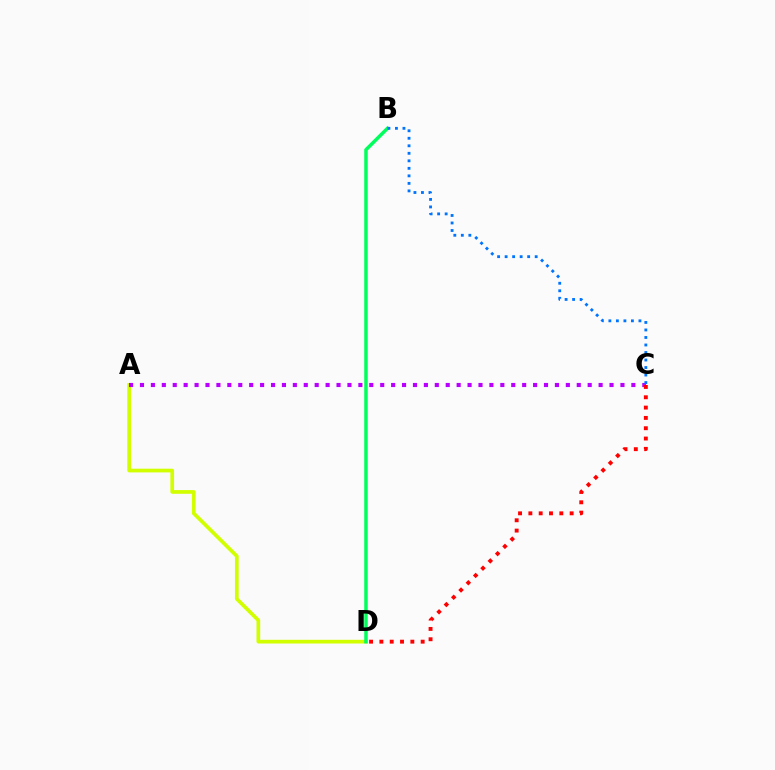{('A', 'D'): [{'color': '#d1ff00', 'line_style': 'solid', 'thickness': 2.67}], ('B', 'D'): [{'color': '#00ff5c', 'line_style': 'solid', 'thickness': 2.51}], ('A', 'C'): [{'color': '#b900ff', 'line_style': 'dotted', 'thickness': 2.97}], ('C', 'D'): [{'color': '#ff0000', 'line_style': 'dotted', 'thickness': 2.8}], ('B', 'C'): [{'color': '#0074ff', 'line_style': 'dotted', 'thickness': 2.04}]}